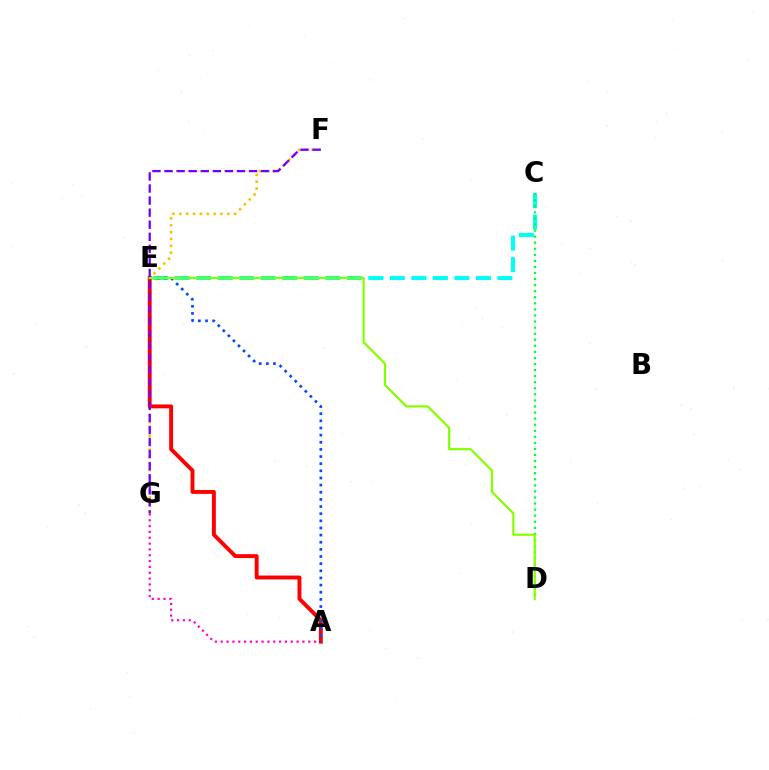{('F', 'G'): [{'color': '#ffbd00', 'line_style': 'dotted', 'thickness': 1.86}, {'color': '#7200ff', 'line_style': 'dashed', 'thickness': 1.64}], ('A', 'G'): [{'color': '#ff00cf', 'line_style': 'dotted', 'thickness': 1.59}], ('C', 'E'): [{'color': '#00fff6', 'line_style': 'dashed', 'thickness': 2.92}], ('A', 'E'): [{'color': '#ff0000', 'line_style': 'solid', 'thickness': 2.81}, {'color': '#004bff', 'line_style': 'dotted', 'thickness': 1.94}], ('C', 'D'): [{'color': '#00ff39', 'line_style': 'dotted', 'thickness': 1.65}], ('D', 'E'): [{'color': '#84ff00', 'line_style': 'solid', 'thickness': 1.59}]}